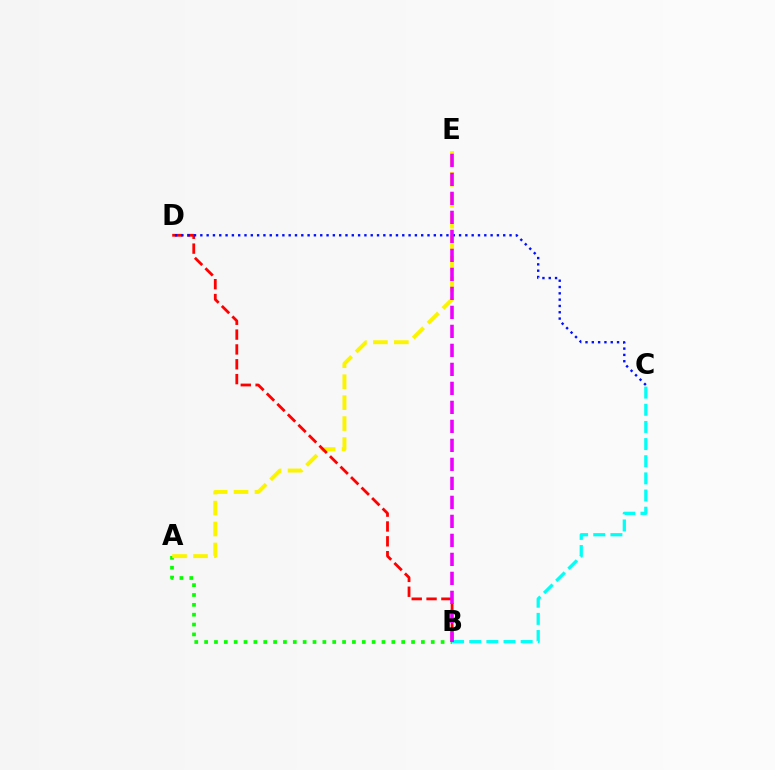{('A', 'B'): [{'color': '#08ff00', 'line_style': 'dotted', 'thickness': 2.68}], ('A', 'E'): [{'color': '#fcf500', 'line_style': 'dashed', 'thickness': 2.85}], ('B', 'C'): [{'color': '#00fff6', 'line_style': 'dashed', 'thickness': 2.33}], ('B', 'D'): [{'color': '#ff0000', 'line_style': 'dashed', 'thickness': 2.02}], ('C', 'D'): [{'color': '#0010ff', 'line_style': 'dotted', 'thickness': 1.71}], ('B', 'E'): [{'color': '#ee00ff', 'line_style': 'dashed', 'thickness': 2.58}]}